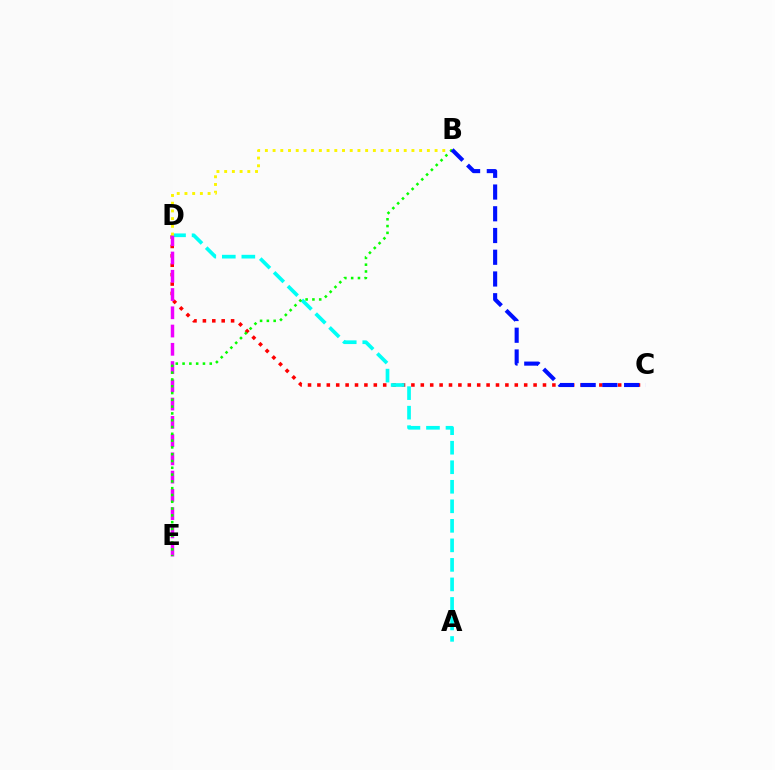{('C', 'D'): [{'color': '#ff0000', 'line_style': 'dotted', 'thickness': 2.55}], ('A', 'D'): [{'color': '#00fff6', 'line_style': 'dashed', 'thickness': 2.65}], ('D', 'E'): [{'color': '#ee00ff', 'line_style': 'dashed', 'thickness': 2.48}], ('B', 'D'): [{'color': '#fcf500', 'line_style': 'dotted', 'thickness': 2.1}], ('B', 'E'): [{'color': '#08ff00', 'line_style': 'dotted', 'thickness': 1.85}], ('B', 'C'): [{'color': '#0010ff', 'line_style': 'dashed', 'thickness': 2.95}]}